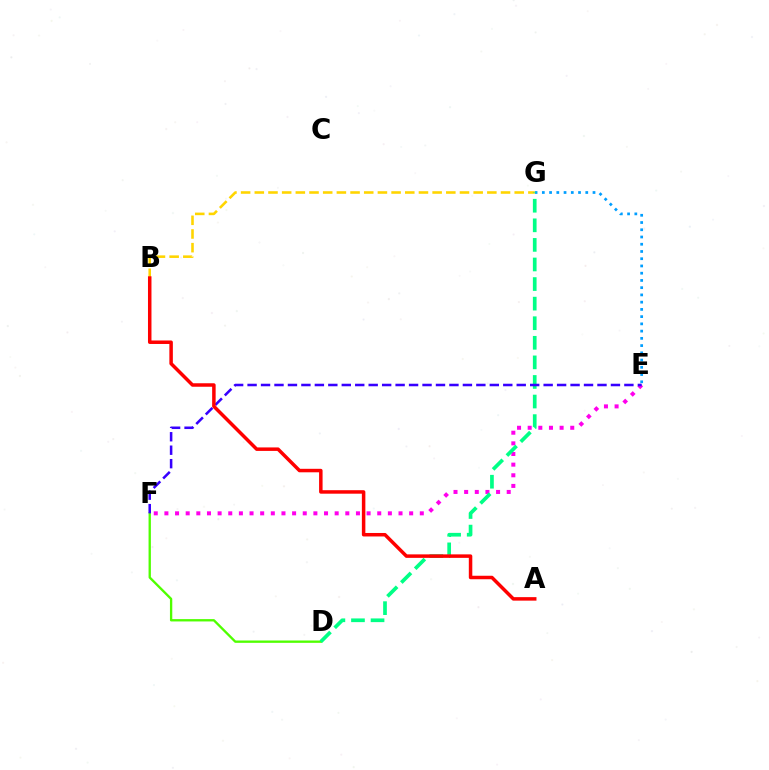{('E', 'G'): [{'color': '#009eff', 'line_style': 'dotted', 'thickness': 1.97}], ('B', 'G'): [{'color': '#ffd500', 'line_style': 'dashed', 'thickness': 1.86}], ('E', 'F'): [{'color': '#ff00ed', 'line_style': 'dotted', 'thickness': 2.89}, {'color': '#3700ff', 'line_style': 'dashed', 'thickness': 1.83}], ('D', 'F'): [{'color': '#4fff00', 'line_style': 'solid', 'thickness': 1.68}], ('D', 'G'): [{'color': '#00ff86', 'line_style': 'dashed', 'thickness': 2.66}], ('A', 'B'): [{'color': '#ff0000', 'line_style': 'solid', 'thickness': 2.51}]}